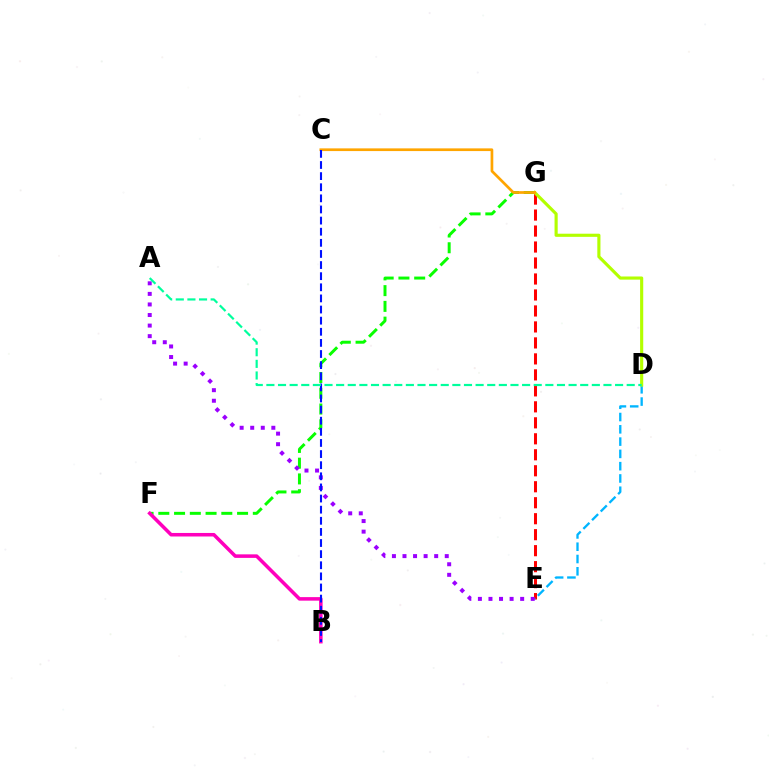{('E', 'G'): [{'color': '#ff0000', 'line_style': 'dashed', 'thickness': 2.17}], ('F', 'G'): [{'color': '#08ff00', 'line_style': 'dashed', 'thickness': 2.14}], ('D', 'E'): [{'color': '#00b5ff', 'line_style': 'dashed', 'thickness': 1.67}], ('A', 'E'): [{'color': '#9b00ff', 'line_style': 'dotted', 'thickness': 2.87}], ('B', 'F'): [{'color': '#ff00bd', 'line_style': 'solid', 'thickness': 2.54}], ('D', 'G'): [{'color': '#b3ff00', 'line_style': 'solid', 'thickness': 2.26}], ('C', 'G'): [{'color': '#ffa500', 'line_style': 'solid', 'thickness': 1.95}], ('B', 'C'): [{'color': '#0010ff', 'line_style': 'dashed', 'thickness': 1.51}], ('A', 'D'): [{'color': '#00ff9d', 'line_style': 'dashed', 'thickness': 1.58}]}